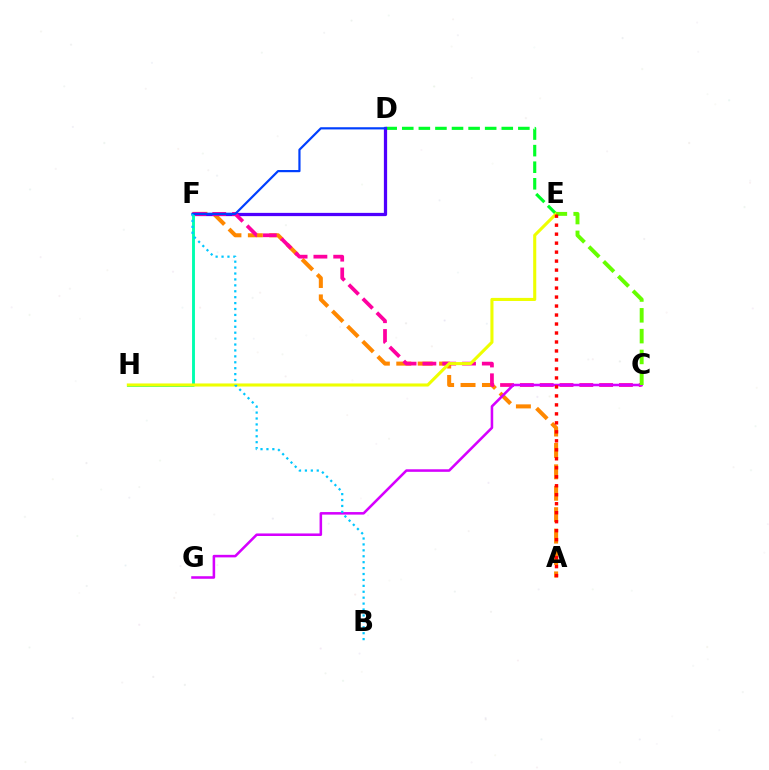{('A', 'F'): [{'color': '#ff8800', 'line_style': 'dashed', 'thickness': 2.91}], ('D', 'E'): [{'color': '#00ff27', 'line_style': 'dashed', 'thickness': 2.25}], ('D', 'F'): [{'color': '#4f00ff', 'line_style': 'solid', 'thickness': 2.34}, {'color': '#003fff', 'line_style': 'solid', 'thickness': 1.58}], ('C', 'F'): [{'color': '#ff00a0', 'line_style': 'dashed', 'thickness': 2.69}], ('C', 'G'): [{'color': '#d600ff', 'line_style': 'solid', 'thickness': 1.84}], ('F', 'H'): [{'color': '#00ffaf', 'line_style': 'solid', 'thickness': 2.09}], ('E', 'H'): [{'color': '#eeff00', 'line_style': 'solid', 'thickness': 2.22}], ('C', 'E'): [{'color': '#66ff00', 'line_style': 'dashed', 'thickness': 2.83}], ('A', 'E'): [{'color': '#ff0000', 'line_style': 'dotted', 'thickness': 2.44}], ('B', 'F'): [{'color': '#00c7ff', 'line_style': 'dotted', 'thickness': 1.61}]}